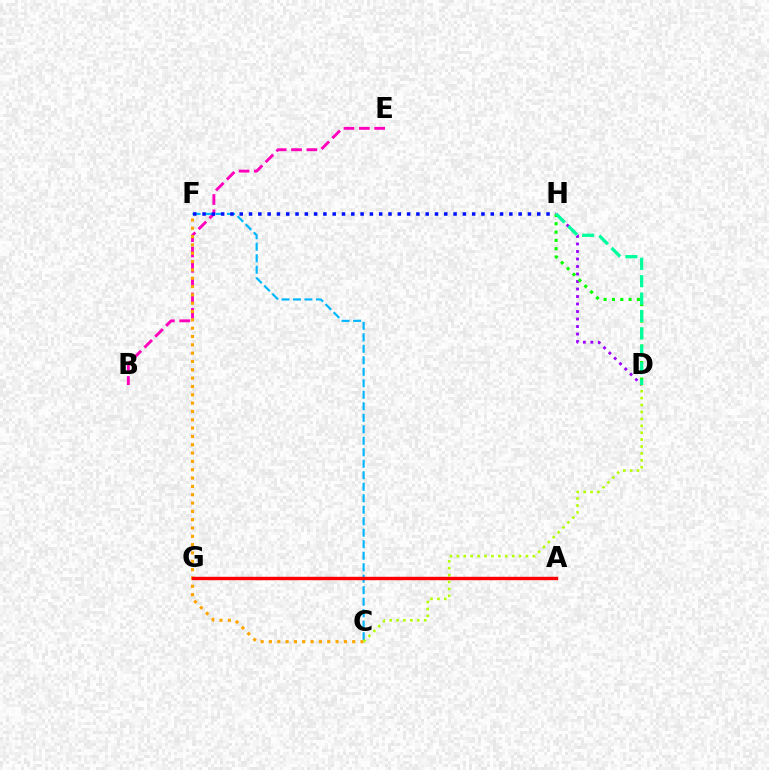{('B', 'E'): [{'color': '#ff00bd', 'line_style': 'dashed', 'thickness': 2.08}], ('C', 'F'): [{'color': '#ffa500', 'line_style': 'dotted', 'thickness': 2.26}, {'color': '#00b5ff', 'line_style': 'dashed', 'thickness': 1.56}], ('F', 'H'): [{'color': '#0010ff', 'line_style': 'dotted', 'thickness': 2.53}], ('D', 'H'): [{'color': '#9b00ff', 'line_style': 'dotted', 'thickness': 2.04}, {'color': '#08ff00', 'line_style': 'dotted', 'thickness': 2.26}, {'color': '#00ff9d', 'line_style': 'dashed', 'thickness': 2.36}], ('A', 'G'): [{'color': '#ff0000', 'line_style': 'solid', 'thickness': 2.44}], ('C', 'D'): [{'color': '#b3ff00', 'line_style': 'dotted', 'thickness': 1.88}]}